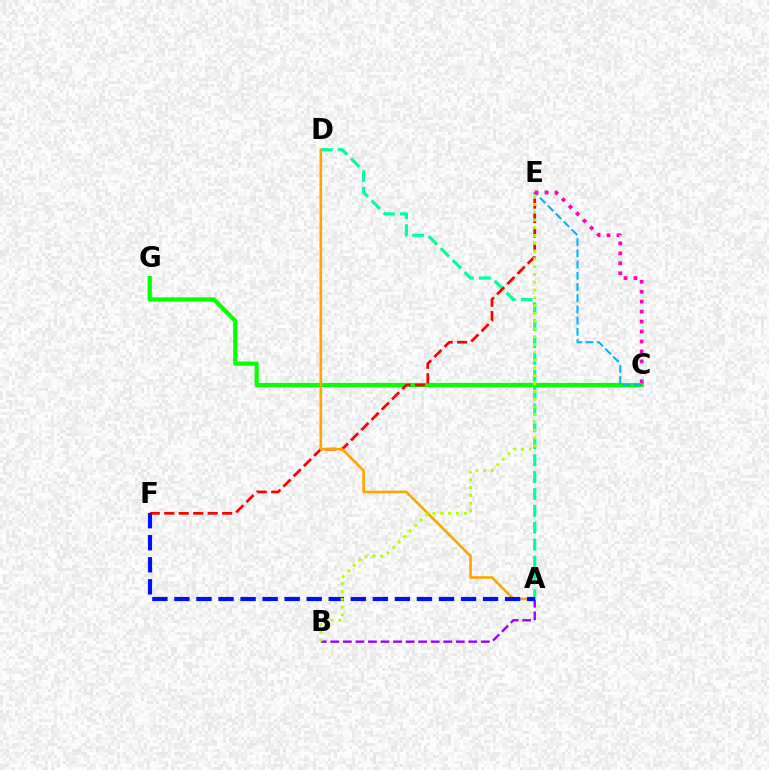{('C', 'G'): [{'color': '#08ff00', 'line_style': 'solid', 'thickness': 2.99}], ('A', 'B'): [{'color': '#9b00ff', 'line_style': 'dashed', 'thickness': 1.7}], ('A', 'D'): [{'color': '#00ff9d', 'line_style': 'dashed', 'thickness': 2.29}, {'color': '#ffa500', 'line_style': 'solid', 'thickness': 1.89}], ('E', 'F'): [{'color': '#ff0000', 'line_style': 'dashed', 'thickness': 1.97}], ('C', 'E'): [{'color': '#00b5ff', 'line_style': 'dashed', 'thickness': 1.52}, {'color': '#ff00bd', 'line_style': 'dotted', 'thickness': 2.71}], ('A', 'F'): [{'color': '#0010ff', 'line_style': 'dashed', 'thickness': 3.0}], ('B', 'E'): [{'color': '#b3ff00', 'line_style': 'dotted', 'thickness': 2.12}]}